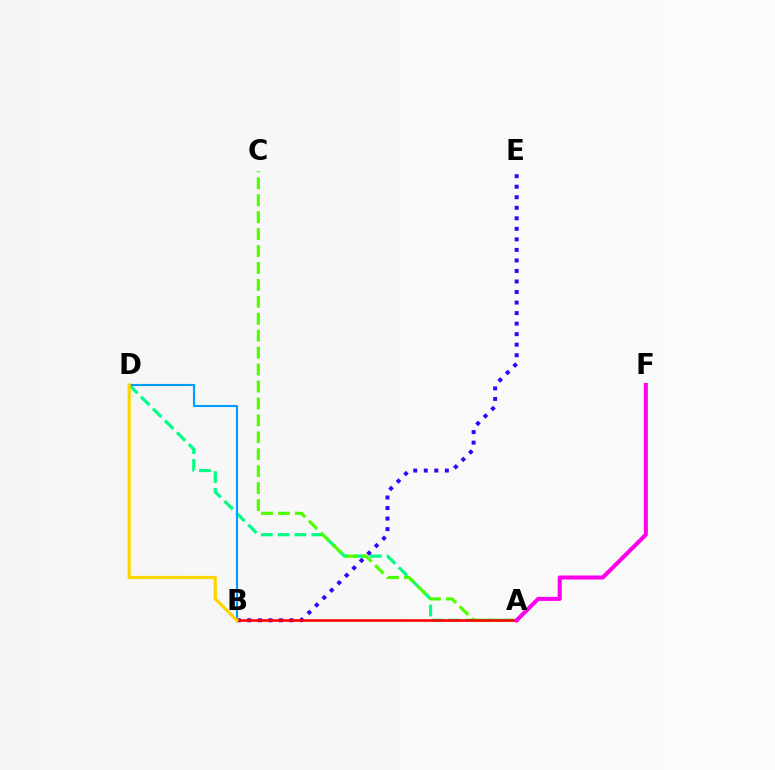{('A', 'D'): [{'color': '#00ff86', 'line_style': 'dashed', 'thickness': 2.28}], ('B', 'E'): [{'color': '#3700ff', 'line_style': 'dotted', 'thickness': 2.86}], ('A', 'C'): [{'color': '#4fff00', 'line_style': 'dashed', 'thickness': 2.3}], ('A', 'B'): [{'color': '#ff0000', 'line_style': 'solid', 'thickness': 1.88}], ('A', 'F'): [{'color': '#ff00ed', 'line_style': 'solid', 'thickness': 2.92}], ('B', 'D'): [{'color': '#009eff', 'line_style': 'solid', 'thickness': 1.52}, {'color': '#ffd500', 'line_style': 'solid', 'thickness': 2.3}]}